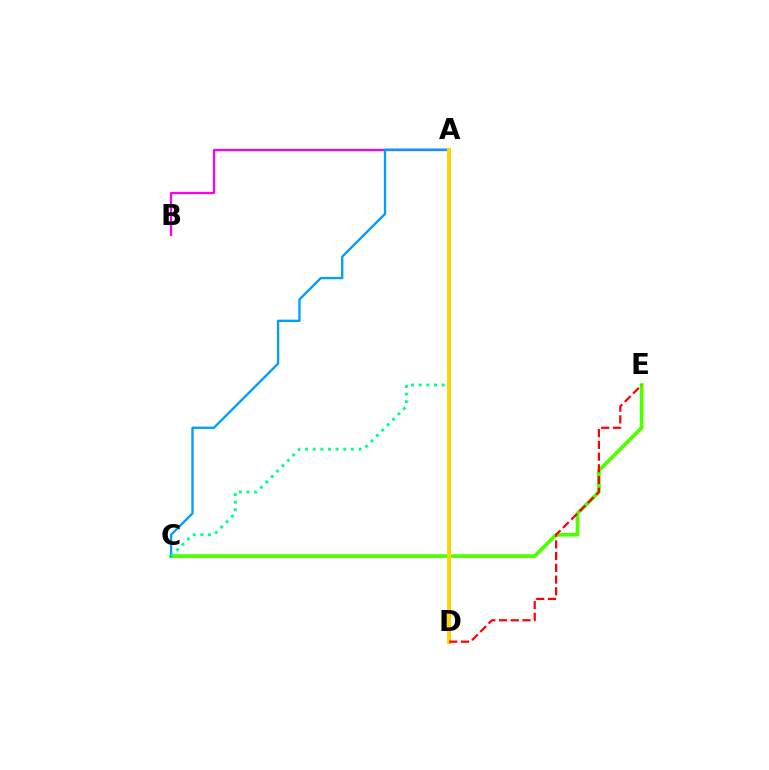{('A', 'B'): [{'color': '#ff00ed', 'line_style': 'solid', 'thickness': 1.64}], ('A', 'D'): [{'color': '#3700ff', 'line_style': 'solid', 'thickness': 1.99}, {'color': '#ffd500', 'line_style': 'solid', 'thickness': 2.8}], ('C', 'E'): [{'color': '#4fff00', 'line_style': 'solid', 'thickness': 2.69}], ('A', 'C'): [{'color': '#009eff', 'line_style': 'solid', 'thickness': 1.68}, {'color': '#00ff86', 'line_style': 'dotted', 'thickness': 2.07}], ('D', 'E'): [{'color': '#ff0000', 'line_style': 'dashed', 'thickness': 1.59}]}